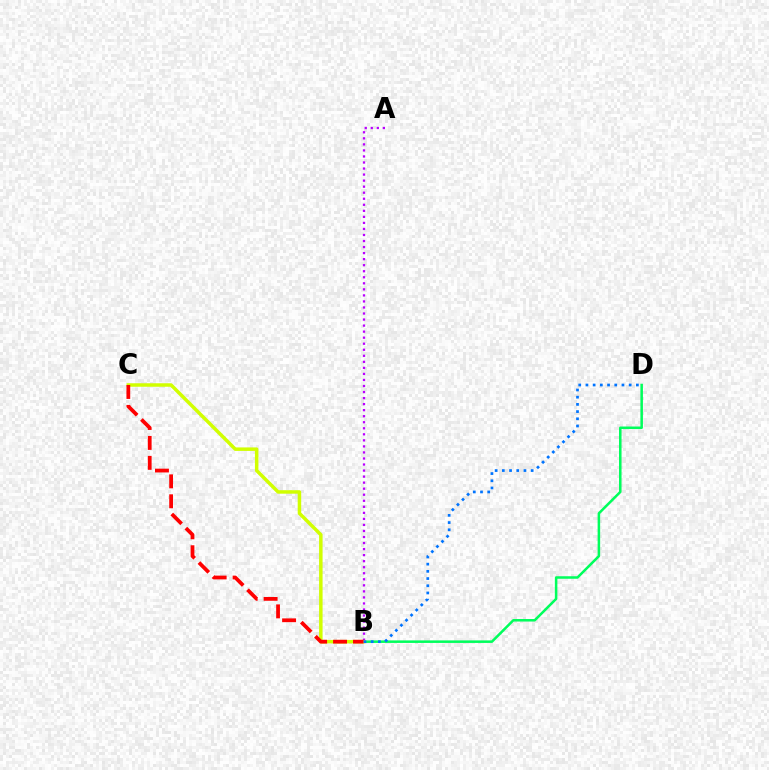{('A', 'B'): [{'color': '#b900ff', 'line_style': 'dotted', 'thickness': 1.64}], ('B', 'D'): [{'color': '#00ff5c', 'line_style': 'solid', 'thickness': 1.82}, {'color': '#0074ff', 'line_style': 'dotted', 'thickness': 1.96}], ('B', 'C'): [{'color': '#d1ff00', 'line_style': 'solid', 'thickness': 2.51}, {'color': '#ff0000', 'line_style': 'dashed', 'thickness': 2.71}]}